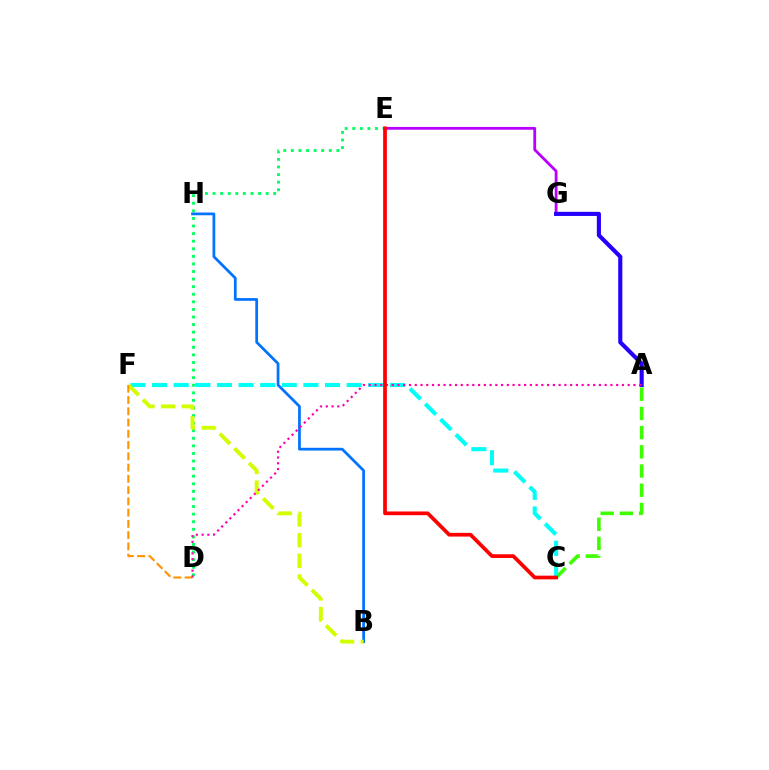{('D', 'E'): [{'color': '#00ff5c', 'line_style': 'dotted', 'thickness': 2.06}], ('B', 'H'): [{'color': '#0074ff', 'line_style': 'solid', 'thickness': 1.97}], ('E', 'G'): [{'color': '#b900ff', 'line_style': 'solid', 'thickness': 2.02}], ('A', 'G'): [{'color': '#2500ff', 'line_style': 'solid', 'thickness': 2.97}], ('A', 'C'): [{'color': '#3dff00', 'line_style': 'dashed', 'thickness': 2.61}], ('C', 'F'): [{'color': '#00fff6', 'line_style': 'dashed', 'thickness': 2.94}], ('B', 'F'): [{'color': '#d1ff00', 'line_style': 'dashed', 'thickness': 2.81}], ('D', 'F'): [{'color': '#ff9400', 'line_style': 'dashed', 'thickness': 1.53}], ('A', 'D'): [{'color': '#ff00ac', 'line_style': 'dotted', 'thickness': 1.56}], ('C', 'E'): [{'color': '#ff0000', 'line_style': 'solid', 'thickness': 2.68}]}